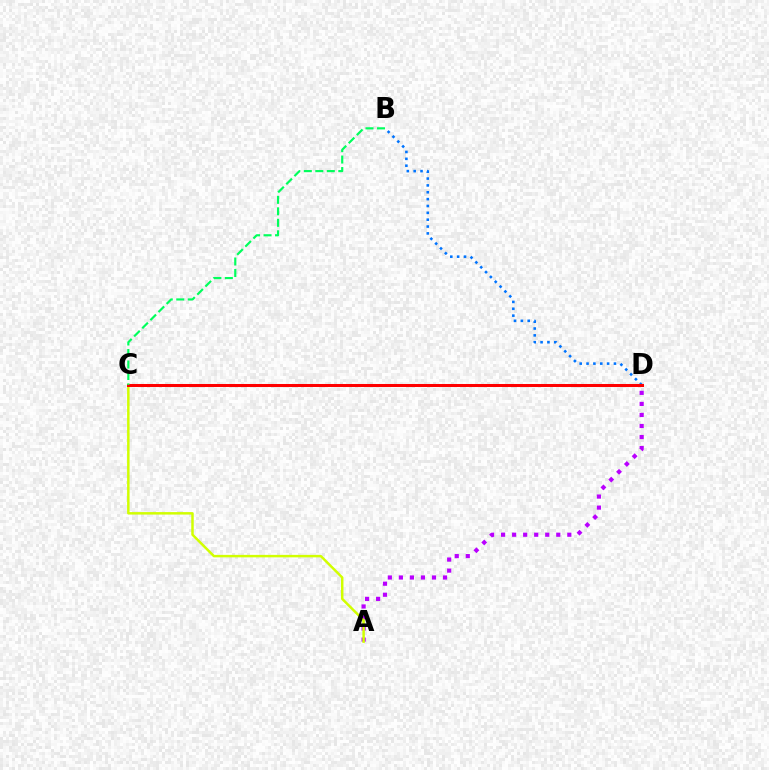{('A', 'D'): [{'color': '#b900ff', 'line_style': 'dotted', 'thickness': 3.0}], ('B', 'D'): [{'color': '#0074ff', 'line_style': 'dotted', 'thickness': 1.86}], ('A', 'C'): [{'color': '#d1ff00', 'line_style': 'solid', 'thickness': 1.78}], ('C', 'D'): [{'color': '#ff0000', 'line_style': 'solid', 'thickness': 2.18}], ('B', 'C'): [{'color': '#00ff5c', 'line_style': 'dashed', 'thickness': 1.56}]}